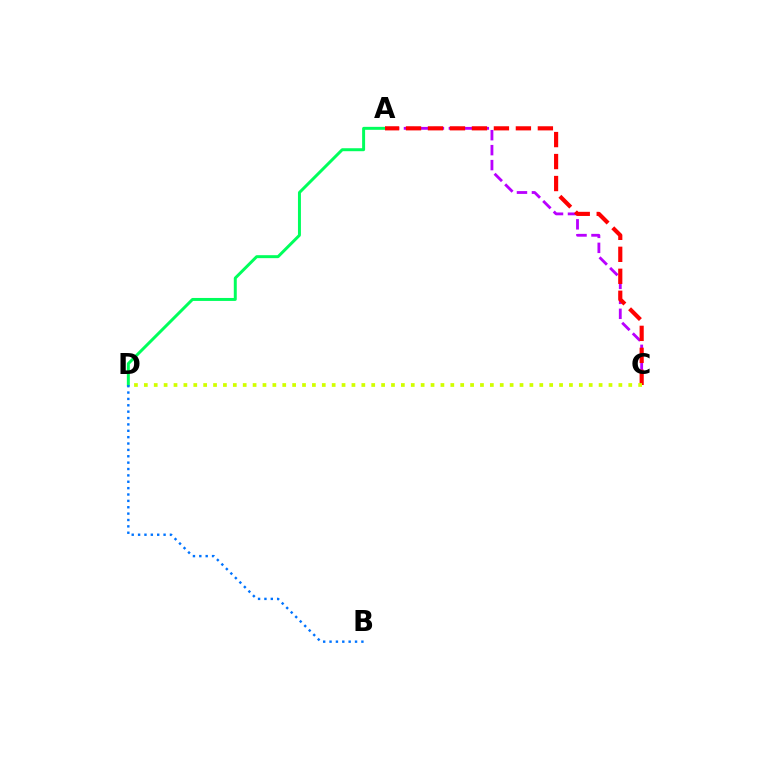{('A', 'C'): [{'color': '#b900ff', 'line_style': 'dashed', 'thickness': 2.03}, {'color': '#ff0000', 'line_style': 'dashed', 'thickness': 2.99}], ('A', 'D'): [{'color': '#00ff5c', 'line_style': 'solid', 'thickness': 2.14}], ('B', 'D'): [{'color': '#0074ff', 'line_style': 'dotted', 'thickness': 1.73}], ('C', 'D'): [{'color': '#d1ff00', 'line_style': 'dotted', 'thickness': 2.69}]}